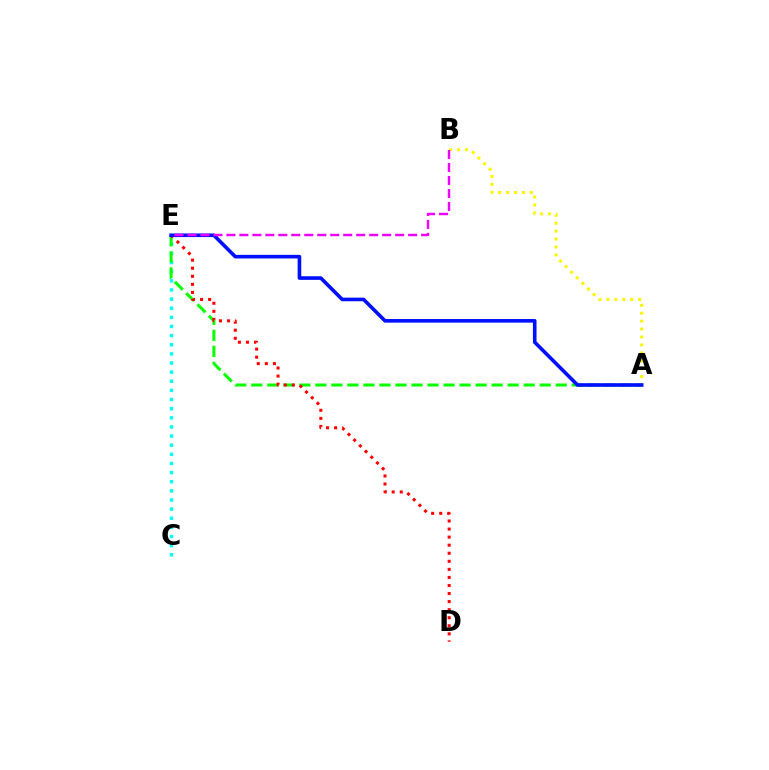{('C', 'E'): [{'color': '#00fff6', 'line_style': 'dotted', 'thickness': 2.48}], ('A', 'E'): [{'color': '#08ff00', 'line_style': 'dashed', 'thickness': 2.18}, {'color': '#0010ff', 'line_style': 'solid', 'thickness': 2.6}], ('A', 'B'): [{'color': '#fcf500', 'line_style': 'dotted', 'thickness': 2.15}], ('D', 'E'): [{'color': '#ff0000', 'line_style': 'dotted', 'thickness': 2.19}], ('B', 'E'): [{'color': '#ee00ff', 'line_style': 'dashed', 'thickness': 1.76}]}